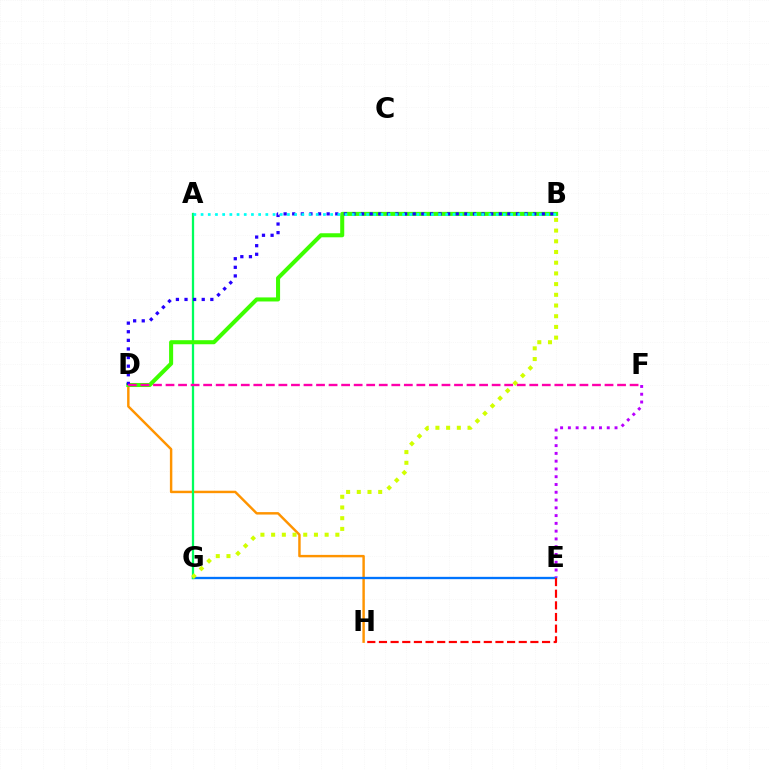{('D', 'H'): [{'color': '#ff9400', 'line_style': 'solid', 'thickness': 1.76}], ('E', 'G'): [{'color': '#0074ff', 'line_style': 'solid', 'thickness': 1.67}], ('E', 'F'): [{'color': '#b900ff', 'line_style': 'dotted', 'thickness': 2.11}], ('A', 'G'): [{'color': '#00ff5c', 'line_style': 'solid', 'thickness': 1.64}], ('B', 'D'): [{'color': '#3dff00', 'line_style': 'solid', 'thickness': 2.92}, {'color': '#2500ff', 'line_style': 'dotted', 'thickness': 2.34}], ('B', 'G'): [{'color': '#d1ff00', 'line_style': 'dotted', 'thickness': 2.91}], ('D', 'F'): [{'color': '#ff00ac', 'line_style': 'dashed', 'thickness': 1.7}], ('A', 'B'): [{'color': '#00fff6', 'line_style': 'dotted', 'thickness': 1.96}], ('E', 'H'): [{'color': '#ff0000', 'line_style': 'dashed', 'thickness': 1.58}]}